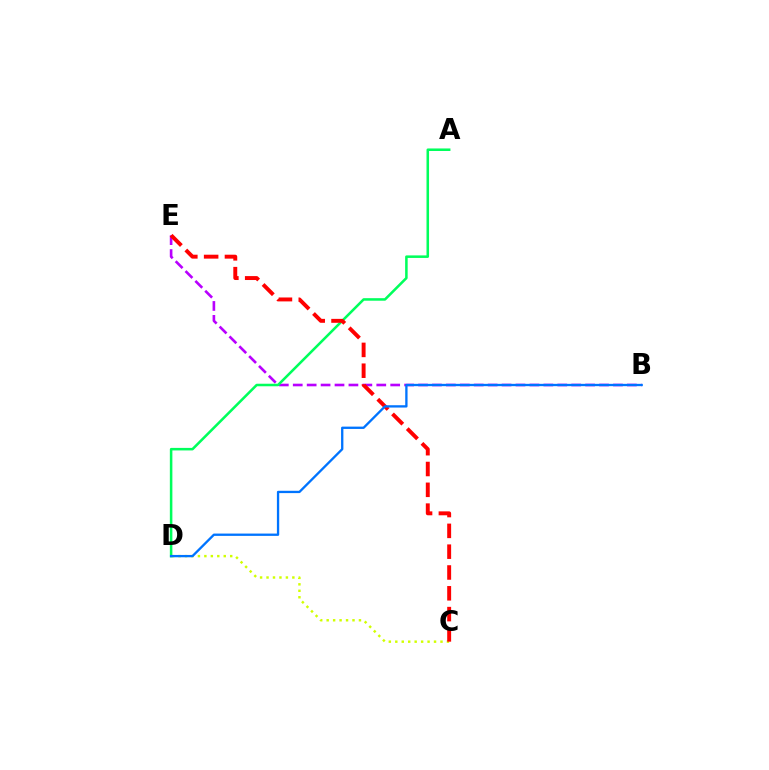{('C', 'D'): [{'color': '#d1ff00', 'line_style': 'dotted', 'thickness': 1.75}], ('B', 'E'): [{'color': '#b900ff', 'line_style': 'dashed', 'thickness': 1.89}], ('A', 'D'): [{'color': '#00ff5c', 'line_style': 'solid', 'thickness': 1.83}], ('C', 'E'): [{'color': '#ff0000', 'line_style': 'dashed', 'thickness': 2.83}], ('B', 'D'): [{'color': '#0074ff', 'line_style': 'solid', 'thickness': 1.67}]}